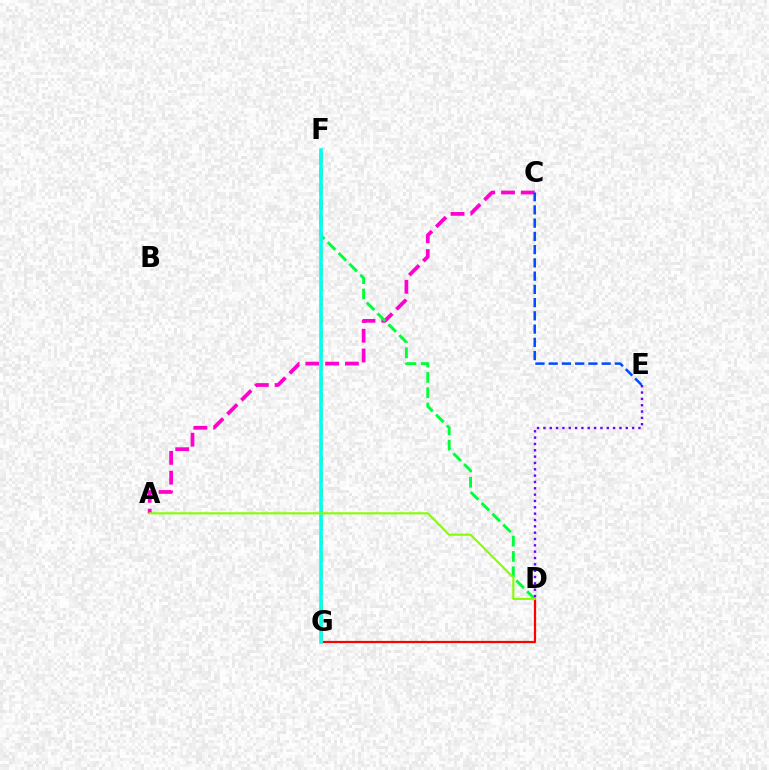{('D', 'G'): [{'color': '#ff0000', 'line_style': 'solid', 'thickness': 1.61}], ('A', 'C'): [{'color': '#ff00cf', 'line_style': 'dashed', 'thickness': 2.69}], ('F', 'G'): [{'color': '#ffbd00', 'line_style': 'dashed', 'thickness': 2.17}, {'color': '#00fff6', 'line_style': 'solid', 'thickness': 2.57}], ('D', 'F'): [{'color': '#00ff39', 'line_style': 'dashed', 'thickness': 2.08}], ('D', 'E'): [{'color': '#7200ff', 'line_style': 'dotted', 'thickness': 1.72}], ('C', 'E'): [{'color': '#004bff', 'line_style': 'dashed', 'thickness': 1.8}], ('A', 'D'): [{'color': '#84ff00', 'line_style': 'solid', 'thickness': 1.52}]}